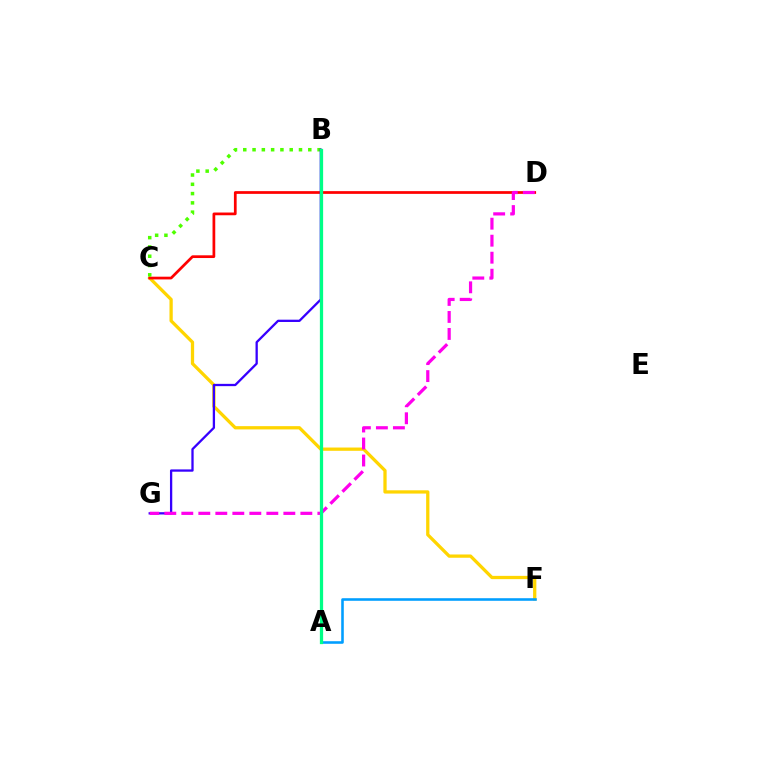{('C', 'F'): [{'color': '#ffd500', 'line_style': 'solid', 'thickness': 2.35}], ('C', 'D'): [{'color': '#ff0000', 'line_style': 'solid', 'thickness': 1.96}], ('B', 'C'): [{'color': '#4fff00', 'line_style': 'dotted', 'thickness': 2.52}], ('B', 'G'): [{'color': '#3700ff', 'line_style': 'solid', 'thickness': 1.65}], ('D', 'G'): [{'color': '#ff00ed', 'line_style': 'dashed', 'thickness': 2.31}], ('A', 'F'): [{'color': '#009eff', 'line_style': 'solid', 'thickness': 1.85}], ('A', 'B'): [{'color': '#00ff86', 'line_style': 'solid', 'thickness': 2.34}]}